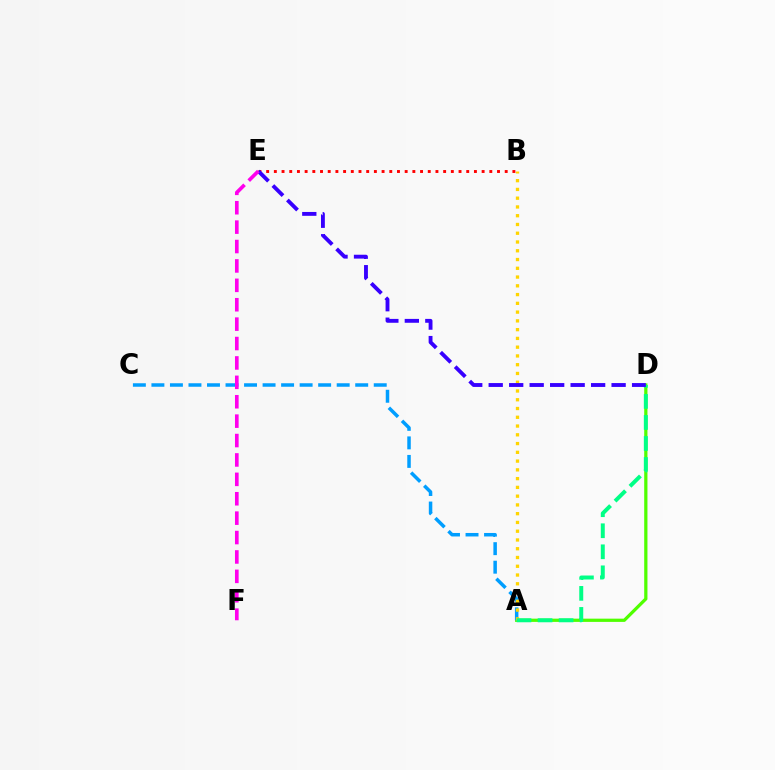{('A', 'D'): [{'color': '#4fff00', 'line_style': 'solid', 'thickness': 2.33}, {'color': '#00ff86', 'line_style': 'dashed', 'thickness': 2.86}], ('A', 'C'): [{'color': '#009eff', 'line_style': 'dashed', 'thickness': 2.52}], ('A', 'B'): [{'color': '#ffd500', 'line_style': 'dotted', 'thickness': 2.38}], ('B', 'E'): [{'color': '#ff0000', 'line_style': 'dotted', 'thickness': 2.09}], ('D', 'E'): [{'color': '#3700ff', 'line_style': 'dashed', 'thickness': 2.78}], ('E', 'F'): [{'color': '#ff00ed', 'line_style': 'dashed', 'thickness': 2.64}]}